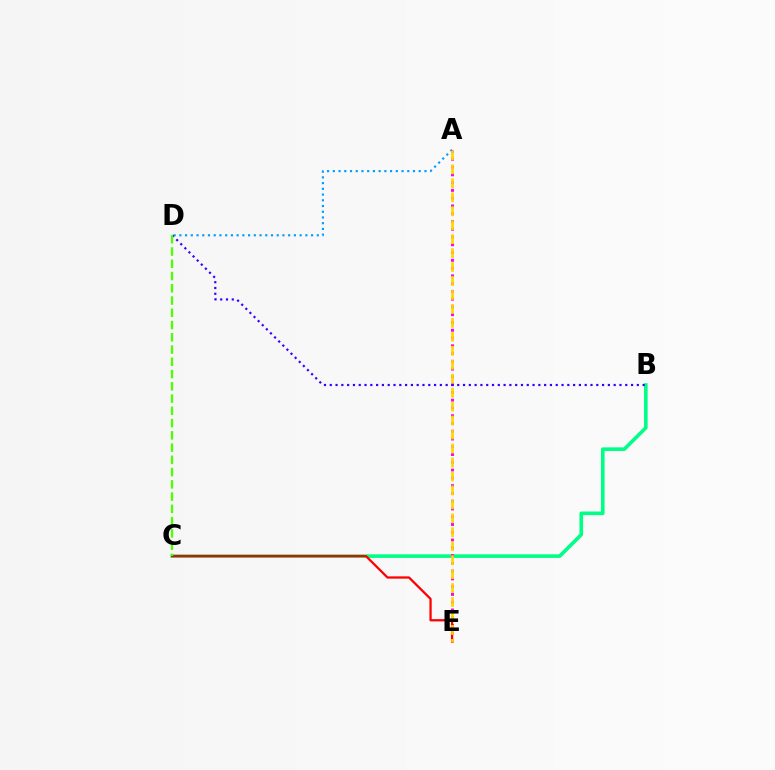{('B', 'C'): [{'color': '#00ff86', 'line_style': 'solid', 'thickness': 2.6}], ('A', 'D'): [{'color': '#009eff', 'line_style': 'dotted', 'thickness': 1.56}], ('A', 'E'): [{'color': '#ff00ed', 'line_style': 'dotted', 'thickness': 2.11}, {'color': '#ffd500', 'line_style': 'dashed', 'thickness': 1.9}], ('C', 'E'): [{'color': '#ff0000', 'line_style': 'solid', 'thickness': 1.63}], ('B', 'D'): [{'color': '#3700ff', 'line_style': 'dotted', 'thickness': 1.57}], ('C', 'D'): [{'color': '#4fff00', 'line_style': 'dashed', 'thickness': 1.66}]}